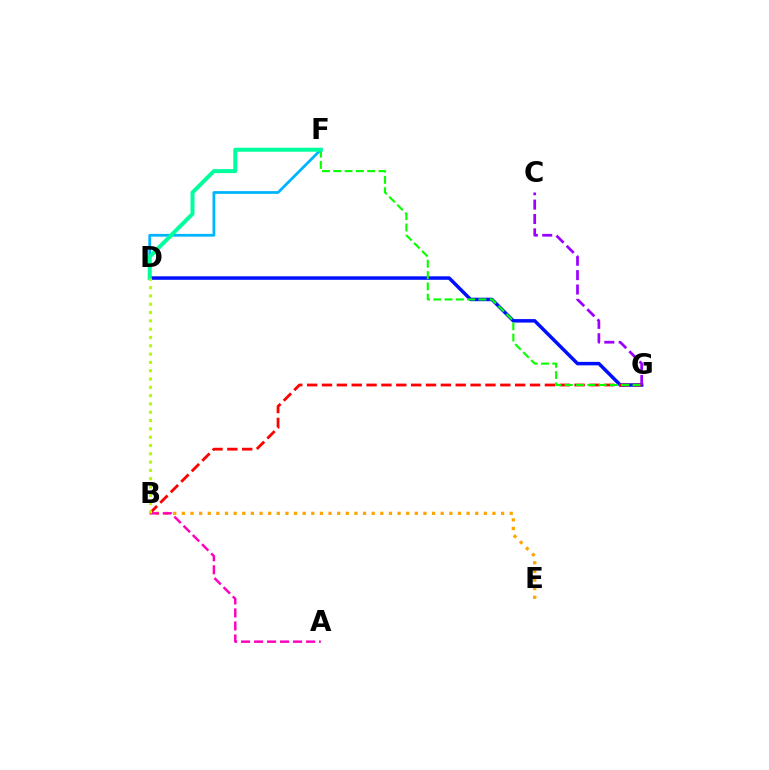{('B', 'E'): [{'color': '#ffa500', 'line_style': 'dotted', 'thickness': 2.34}], ('A', 'B'): [{'color': '#ff00bd', 'line_style': 'dashed', 'thickness': 1.77}], ('D', 'G'): [{'color': '#0010ff', 'line_style': 'solid', 'thickness': 2.51}], ('B', 'G'): [{'color': '#ff0000', 'line_style': 'dashed', 'thickness': 2.02}], ('F', 'G'): [{'color': '#08ff00', 'line_style': 'dashed', 'thickness': 1.53}], ('D', 'F'): [{'color': '#00b5ff', 'line_style': 'solid', 'thickness': 1.99}, {'color': '#00ff9d', 'line_style': 'solid', 'thickness': 2.88}], ('B', 'D'): [{'color': '#b3ff00', 'line_style': 'dotted', 'thickness': 2.26}], ('C', 'G'): [{'color': '#9b00ff', 'line_style': 'dashed', 'thickness': 1.96}]}